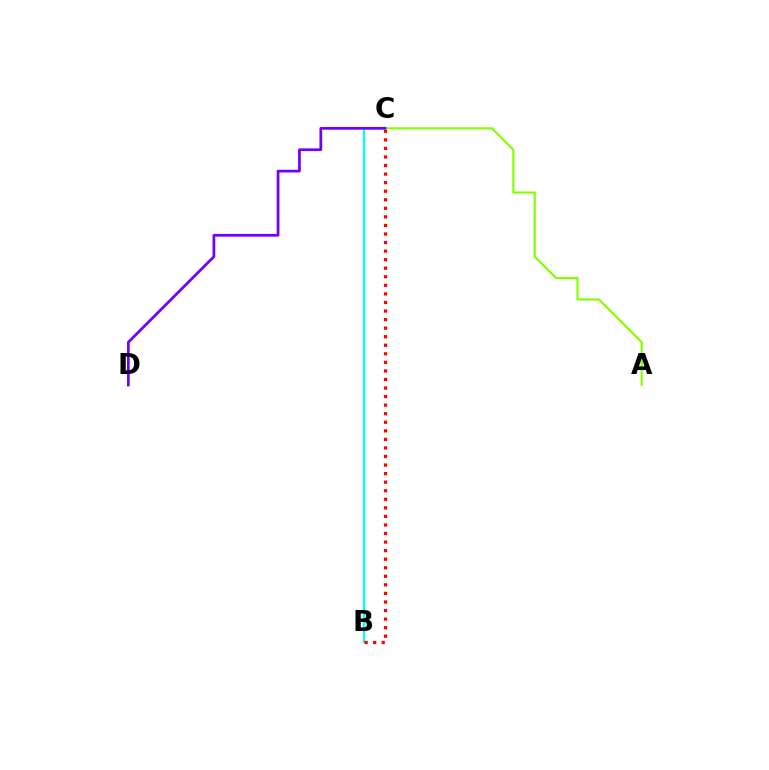{('B', 'C'): [{'color': '#00fff6', 'line_style': 'solid', 'thickness': 1.61}, {'color': '#ff0000', 'line_style': 'dotted', 'thickness': 2.33}], ('A', 'C'): [{'color': '#84ff00', 'line_style': 'solid', 'thickness': 1.55}], ('C', 'D'): [{'color': '#7200ff', 'line_style': 'solid', 'thickness': 1.96}]}